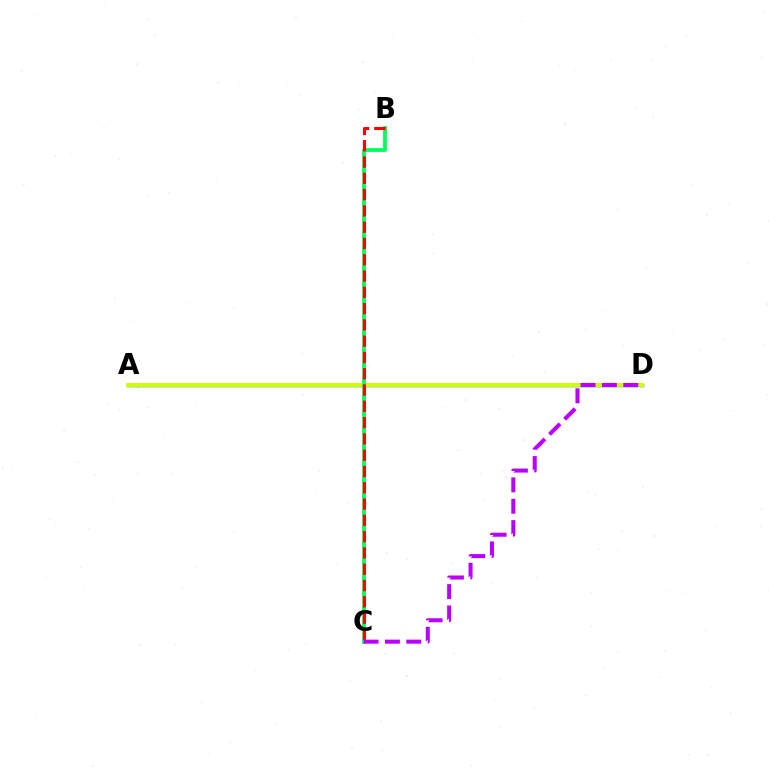{('A', 'D'): [{'color': '#0074ff', 'line_style': 'solid', 'thickness': 2.5}, {'color': '#d1ff00', 'line_style': 'solid', 'thickness': 2.83}], ('B', 'C'): [{'color': '#00ff5c', 'line_style': 'solid', 'thickness': 2.73}, {'color': '#ff0000', 'line_style': 'dashed', 'thickness': 2.21}], ('C', 'D'): [{'color': '#b900ff', 'line_style': 'dashed', 'thickness': 2.9}]}